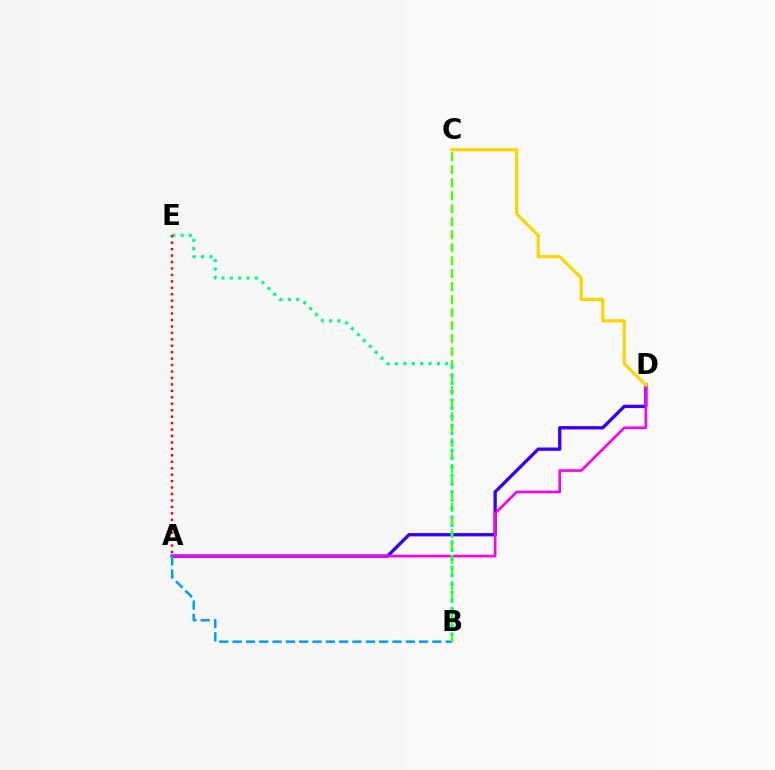{('A', 'D'): [{'color': '#3700ff', 'line_style': 'solid', 'thickness': 2.4}, {'color': '#ff00ed', 'line_style': 'solid', 'thickness': 1.89}], ('A', 'B'): [{'color': '#009eff', 'line_style': 'dashed', 'thickness': 1.81}], ('B', 'C'): [{'color': '#4fff00', 'line_style': 'dashed', 'thickness': 1.76}], ('B', 'E'): [{'color': '#00ff86', 'line_style': 'dotted', 'thickness': 2.27}], ('A', 'E'): [{'color': '#ff0000', 'line_style': 'dotted', 'thickness': 1.75}], ('C', 'D'): [{'color': '#ffd500', 'line_style': 'solid', 'thickness': 2.29}]}